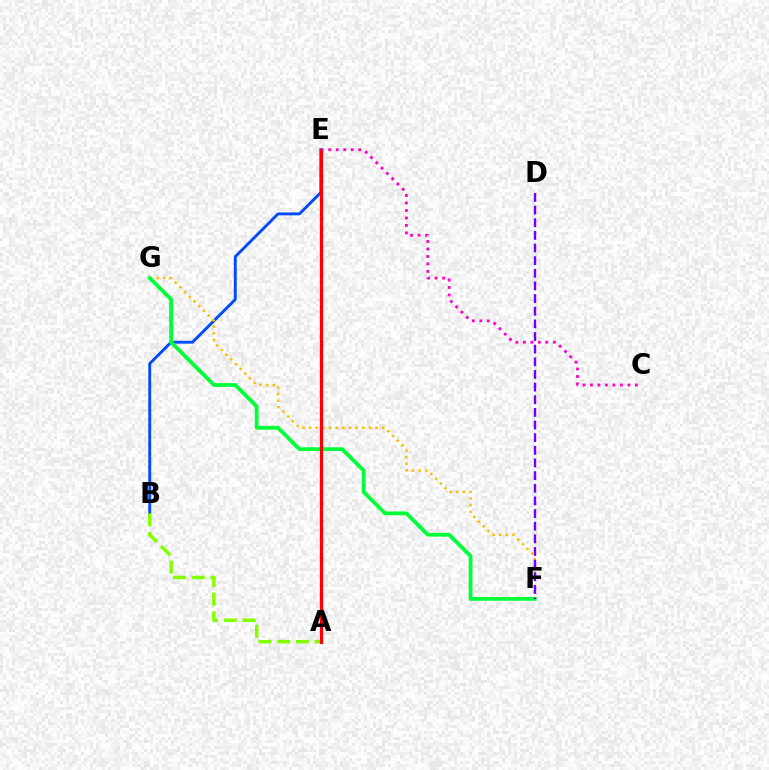{('B', 'E'): [{'color': '#004bff', 'line_style': 'solid', 'thickness': 2.08}], ('F', 'G'): [{'color': '#ffbd00', 'line_style': 'dotted', 'thickness': 1.81}, {'color': '#00ff39', 'line_style': 'solid', 'thickness': 2.73}], ('A', 'B'): [{'color': '#84ff00', 'line_style': 'dashed', 'thickness': 2.54}], ('A', 'E'): [{'color': '#00fff6', 'line_style': 'dotted', 'thickness': 2.5}, {'color': '#ff0000', 'line_style': 'solid', 'thickness': 2.3}], ('D', 'F'): [{'color': '#7200ff', 'line_style': 'dashed', 'thickness': 1.72}], ('C', 'E'): [{'color': '#ff00cf', 'line_style': 'dotted', 'thickness': 2.03}]}